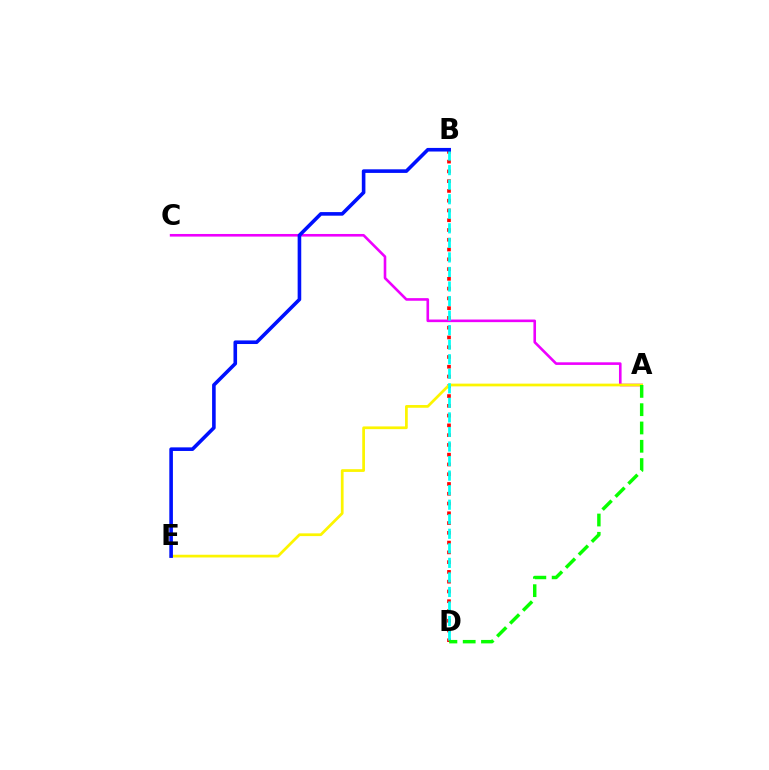{('A', 'C'): [{'color': '#ee00ff', 'line_style': 'solid', 'thickness': 1.88}], ('B', 'D'): [{'color': '#ff0000', 'line_style': 'dotted', 'thickness': 2.65}, {'color': '#00fff6', 'line_style': 'dashed', 'thickness': 1.98}], ('A', 'E'): [{'color': '#fcf500', 'line_style': 'solid', 'thickness': 1.97}], ('B', 'E'): [{'color': '#0010ff', 'line_style': 'solid', 'thickness': 2.59}], ('A', 'D'): [{'color': '#08ff00', 'line_style': 'dashed', 'thickness': 2.49}]}